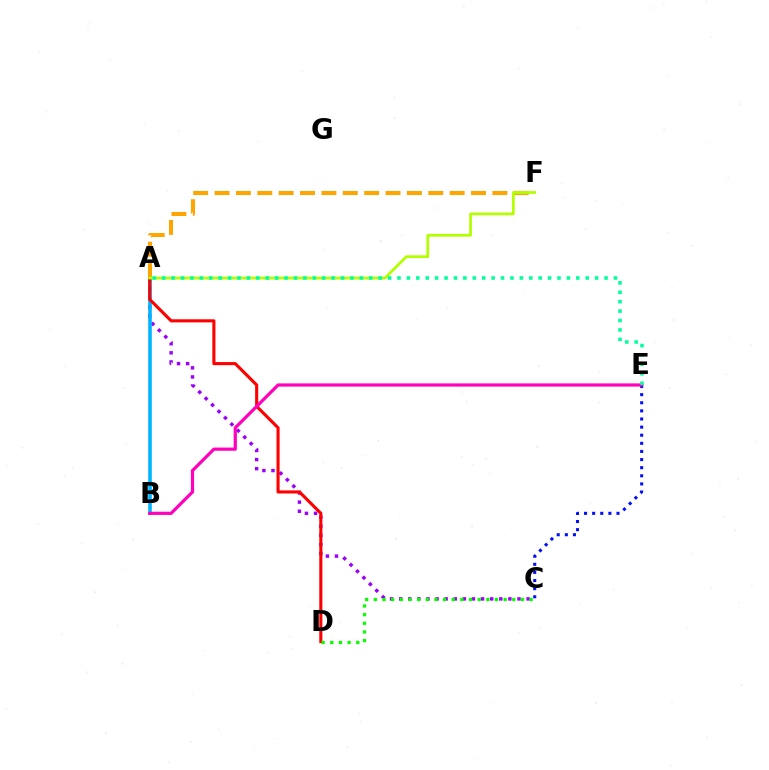{('A', 'C'): [{'color': '#9b00ff', 'line_style': 'dotted', 'thickness': 2.47}], ('A', 'B'): [{'color': '#00b5ff', 'line_style': 'solid', 'thickness': 2.59}], ('A', 'D'): [{'color': '#ff0000', 'line_style': 'solid', 'thickness': 2.23}], ('C', 'E'): [{'color': '#0010ff', 'line_style': 'dotted', 'thickness': 2.2}], ('A', 'F'): [{'color': '#ffa500', 'line_style': 'dashed', 'thickness': 2.9}, {'color': '#b3ff00', 'line_style': 'solid', 'thickness': 1.98}], ('C', 'D'): [{'color': '#08ff00', 'line_style': 'dotted', 'thickness': 2.35}], ('B', 'E'): [{'color': '#ff00bd', 'line_style': 'solid', 'thickness': 2.3}], ('A', 'E'): [{'color': '#00ff9d', 'line_style': 'dotted', 'thickness': 2.56}]}